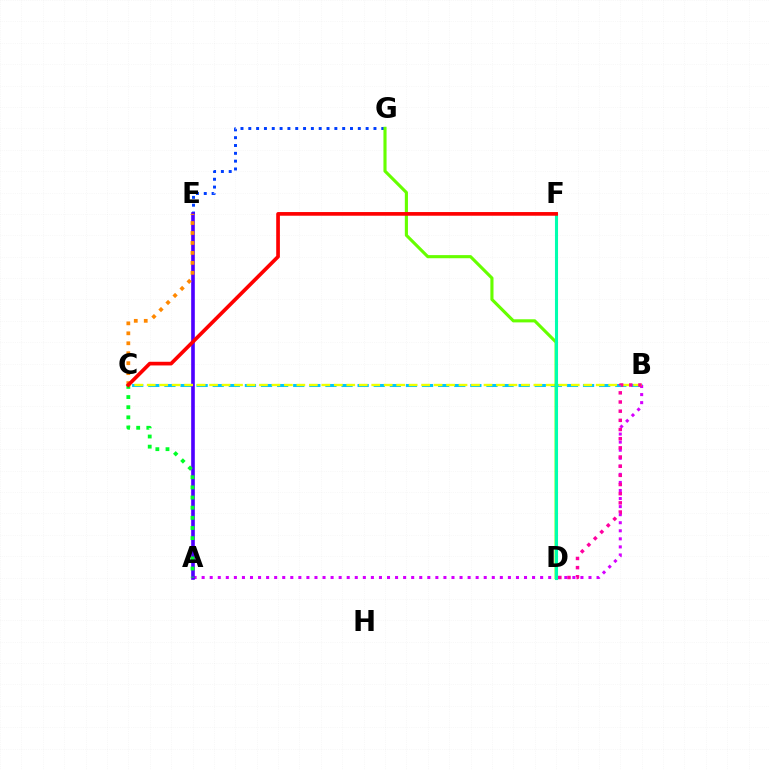{('B', 'C'): [{'color': '#00c7ff', 'line_style': 'dashed', 'thickness': 2.19}, {'color': '#eeff00', 'line_style': 'dashed', 'thickness': 1.69}], ('E', 'G'): [{'color': '#003fff', 'line_style': 'dotted', 'thickness': 2.13}], ('A', 'B'): [{'color': '#d600ff', 'line_style': 'dotted', 'thickness': 2.19}], ('A', 'E'): [{'color': '#4f00ff', 'line_style': 'solid', 'thickness': 2.62}], ('A', 'C'): [{'color': '#00ff27', 'line_style': 'dotted', 'thickness': 2.76}], ('D', 'G'): [{'color': '#66ff00', 'line_style': 'solid', 'thickness': 2.25}], ('D', 'F'): [{'color': '#00ffaf', 'line_style': 'solid', 'thickness': 2.22}], ('C', 'E'): [{'color': '#ff8800', 'line_style': 'dotted', 'thickness': 2.71}], ('C', 'F'): [{'color': '#ff0000', 'line_style': 'solid', 'thickness': 2.65}], ('B', 'D'): [{'color': '#ff00a0', 'line_style': 'dotted', 'thickness': 2.49}]}